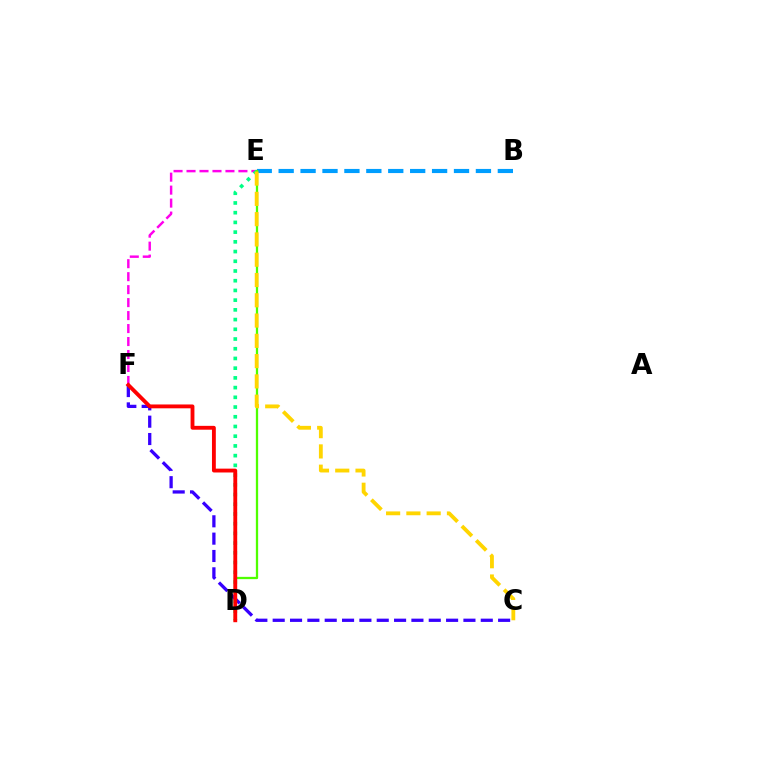{('E', 'F'): [{'color': '#ff00ed', 'line_style': 'dashed', 'thickness': 1.76}], ('B', 'E'): [{'color': '#009eff', 'line_style': 'dashed', 'thickness': 2.98}], ('D', 'E'): [{'color': '#00ff86', 'line_style': 'dotted', 'thickness': 2.64}, {'color': '#4fff00', 'line_style': 'solid', 'thickness': 1.65}], ('C', 'F'): [{'color': '#3700ff', 'line_style': 'dashed', 'thickness': 2.36}], ('D', 'F'): [{'color': '#ff0000', 'line_style': 'solid', 'thickness': 2.77}], ('C', 'E'): [{'color': '#ffd500', 'line_style': 'dashed', 'thickness': 2.75}]}